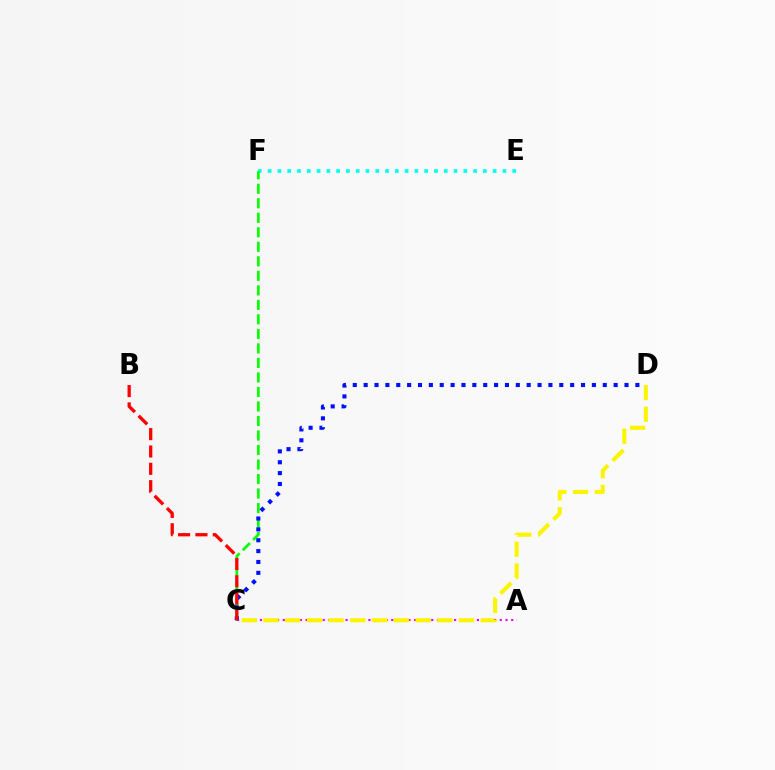{('A', 'C'): [{'color': '#ee00ff', 'line_style': 'dotted', 'thickness': 1.55}], ('C', 'D'): [{'color': '#fcf500', 'line_style': 'dashed', 'thickness': 2.95}, {'color': '#0010ff', 'line_style': 'dotted', 'thickness': 2.95}], ('E', 'F'): [{'color': '#00fff6', 'line_style': 'dotted', 'thickness': 2.66}], ('C', 'F'): [{'color': '#08ff00', 'line_style': 'dashed', 'thickness': 1.97}], ('B', 'C'): [{'color': '#ff0000', 'line_style': 'dashed', 'thickness': 2.36}]}